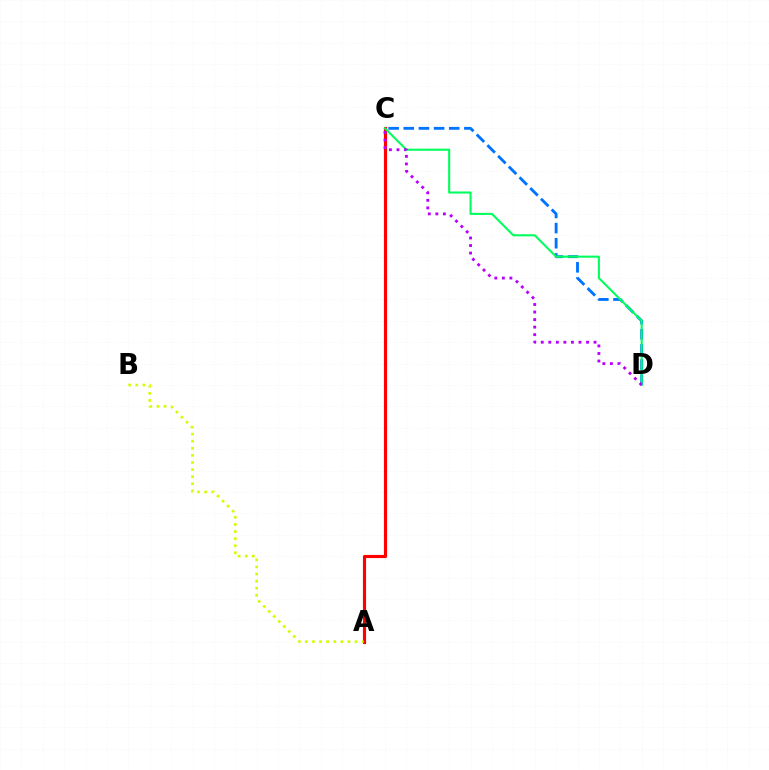{('C', 'D'): [{'color': '#0074ff', 'line_style': 'dashed', 'thickness': 2.06}, {'color': '#00ff5c', 'line_style': 'solid', 'thickness': 1.5}, {'color': '#b900ff', 'line_style': 'dotted', 'thickness': 2.05}], ('A', 'C'): [{'color': '#ff0000', 'line_style': 'solid', 'thickness': 2.27}], ('A', 'B'): [{'color': '#d1ff00', 'line_style': 'dotted', 'thickness': 1.93}]}